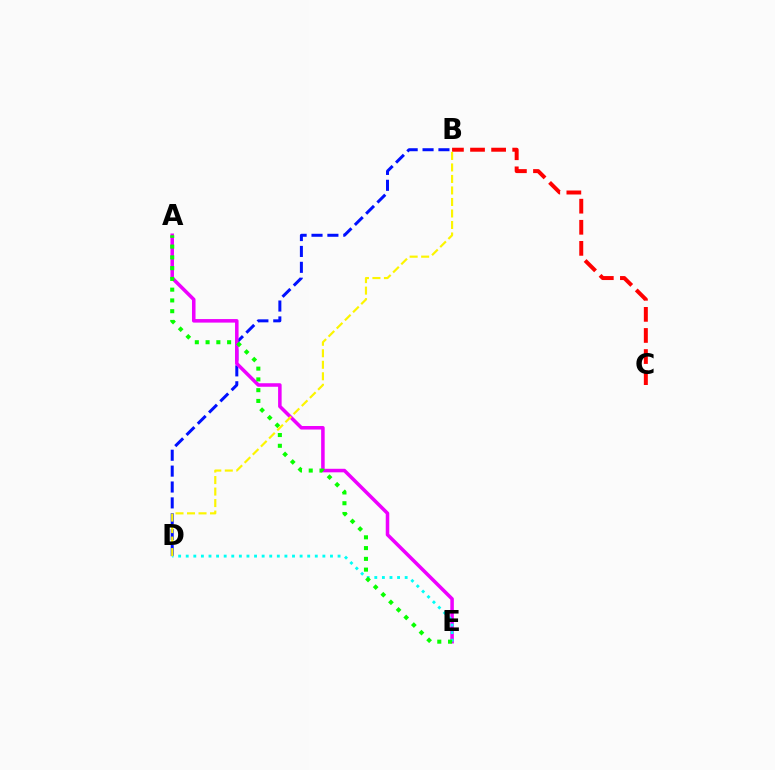{('B', 'D'): [{'color': '#0010ff', 'line_style': 'dashed', 'thickness': 2.16}, {'color': '#fcf500', 'line_style': 'dashed', 'thickness': 1.56}], ('B', 'C'): [{'color': '#ff0000', 'line_style': 'dashed', 'thickness': 2.86}], ('A', 'E'): [{'color': '#ee00ff', 'line_style': 'solid', 'thickness': 2.54}, {'color': '#08ff00', 'line_style': 'dotted', 'thickness': 2.92}], ('D', 'E'): [{'color': '#00fff6', 'line_style': 'dotted', 'thickness': 2.06}]}